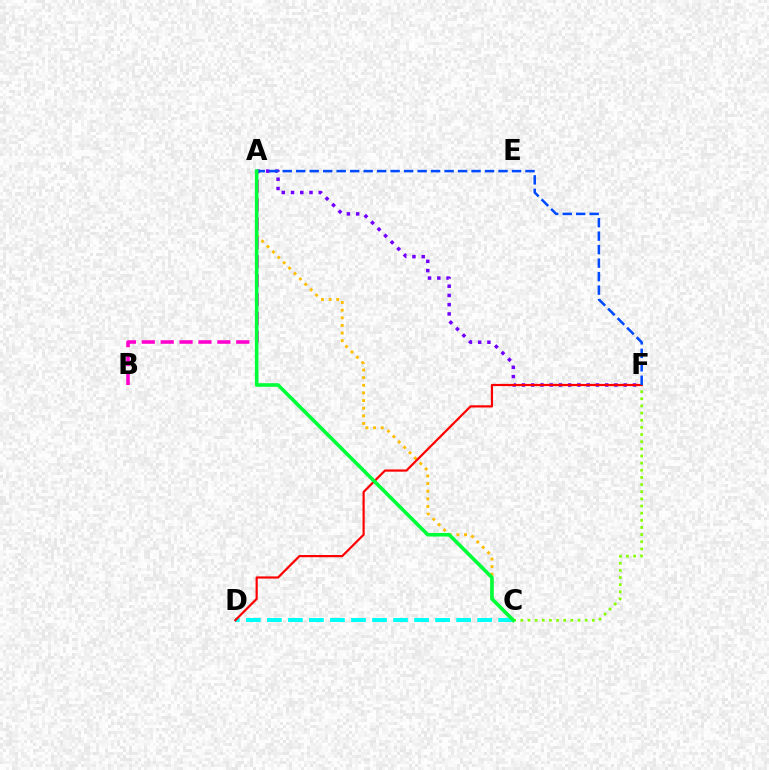{('A', 'B'): [{'color': '#ff00cf', 'line_style': 'dashed', 'thickness': 2.57}], ('A', 'F'): [{'color': '#7200ff', 'line_style': 'dotted', 'thickness': 2.51}, {'color': '#004bff', 'line_style': 'dashed', 'thickness': 1.83}], ('A', 'C'): [{'color': '#ffbd00', 'line_style': 'dotted', 'thickness': 2.07}, {'color': '#00ff39', 'line_style': 'solid', 'thickness': 2.6}], ('C', 'F'): [{'color': '#84ff00', 'line_style': 'dotted', 'thickness': 1.94}], ('C', 'D'): [{'color': '#00fff6', 'line_style': 'dashed', 'thickness': 2.86}], ('D', 'F'): [{'color': '#ff0000', 'line_style': 'solid', 'thickness': 1.58}]}